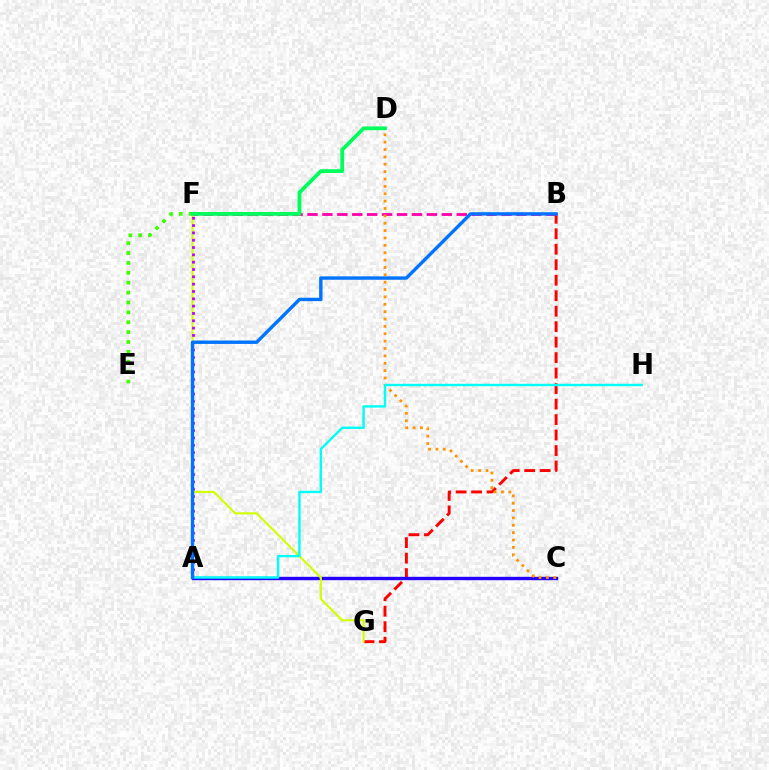{('B', 'G'): [{'color': '#ff0000', 'line_style': 'dashed', 'thickness': 2.1}], ('E', 'F'): [{'color': '#3dff00', 'line_style': 'dotted', 'thickness': 2.68}], ('A', 'C'): [{'color': '#2500ff', 'line_style': 'solid', 'thickness': 2.43}], ('F', 'G'): [{'color': '#d1ff00', 'line_style': 'solid', 'thickness': 1.53}], ('B', 'F'): [{'color': '#ff00ac', 'line_style': 'dashed', 'thickness': 2.03}], ('A', 'F'): [{'color': '#b900ff', 'line_style': 'dotted', 'thickness': 1.99}], ('C', 'D'): [{'color': '#ff9400', 'line_style': 'dotted', 'thickness': 2.0}], ('D', 'F'): [{'color': '#00ff5c', 'line_style': 'solid', 'thickness': 2.73}], ('A', 'H'): [{'color': '#00fff6', 'line_style': 'solid', 'thickness': 1.73}], ('A', 'B'): [{'color': '#0074ff', 'line_style': 'solid', 'thickness': 2.44}]}